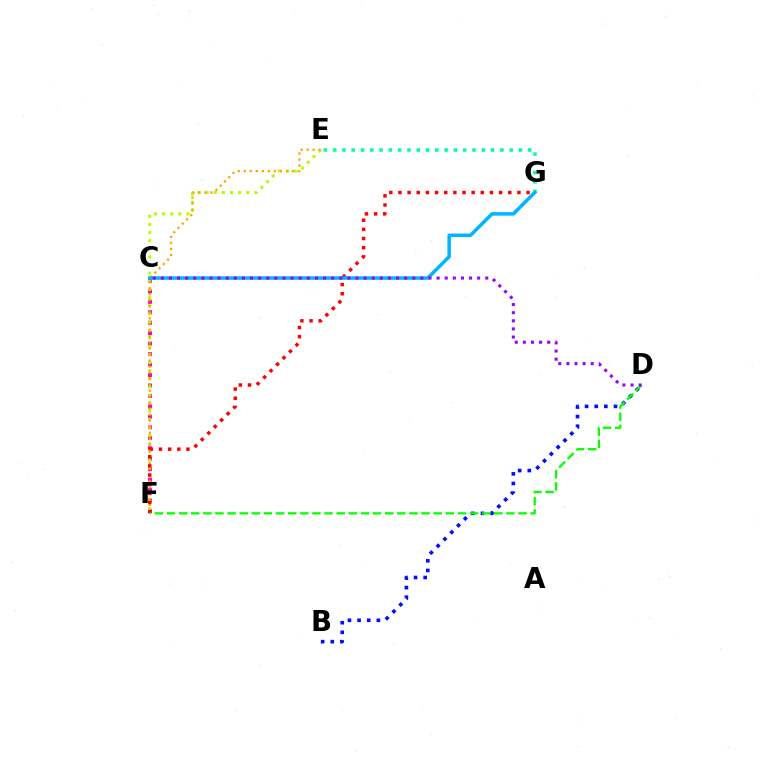{('C', 'F'): [{'color': '#ff00bd', 'line_style': 'dotted', 'thickness': 2.84}], ('B', 'D'): [{'color': '#0010ff', 'line_style': 'dotted', 'thickness': 2.62}], ('E', 'G'): [{'color': '#00ff9d', 'line_style': 'dotted', 'thickness': 2.53}], ('E', 'F'): [{'color': '#b3ff00', 'line_style': 'dotted', 'thickness': 2.21}, {'color': '#ffa500', 'line_style': 'dotted', 'thickness': 1.64}], ('F', 'G'): [{'color': '#ff0000', 'line_style': 'dotted', 'thickness': 2.49}], ('D', 'F'): [{'color': '#08ff00', 'line_style': 'dashed', 'thickness': 1.65}], ('C', 'G'): [{'color': '#00b5ff', 'line_style': 'solid', 'thickness': 2.52}], ('C', 'D'): [{'color': '#9b00ff', 'line_style': 'dotted', 'thickness': 2.2}]}